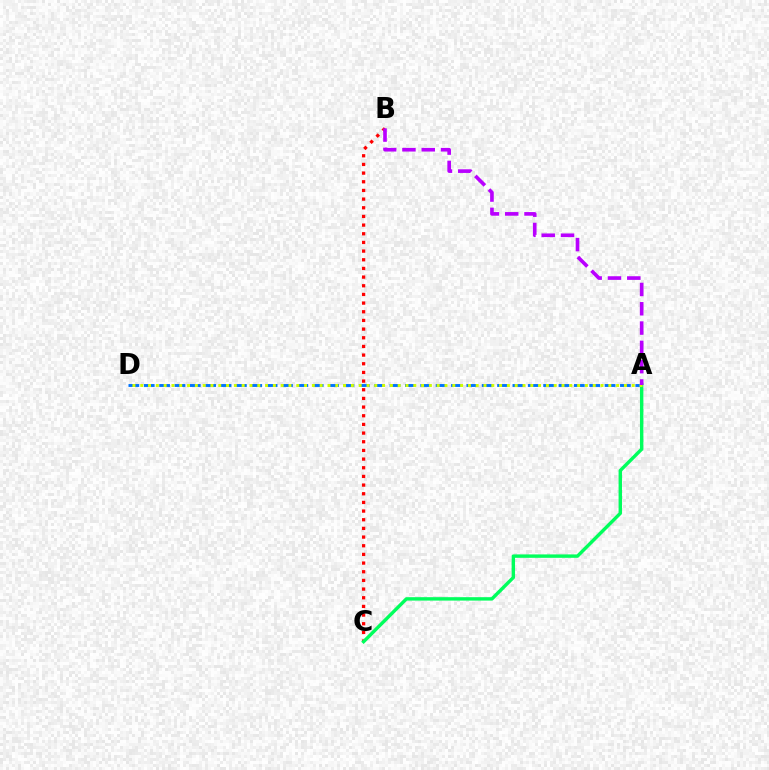{('A', 'D'): [{'color': '#0074ff', 'line_style': 'dashed', 'thickness': 2.09}, {'color': '#d1ff00', 'line_style': 'dotted', 'thickness': 2.12}], ('B', 'C'): [{'color': '#ff0000', 'line_style': 'dotted', 'thickness': 2.35}], ('A', 'C'): [{'color': '#00ff5c', 'line_style': 'solid', 'thickness': 2.46}], ('A', 'B'): [{'color': '#b900ff', 'line_style': 'dashed', 'thickness': 2.62}]}